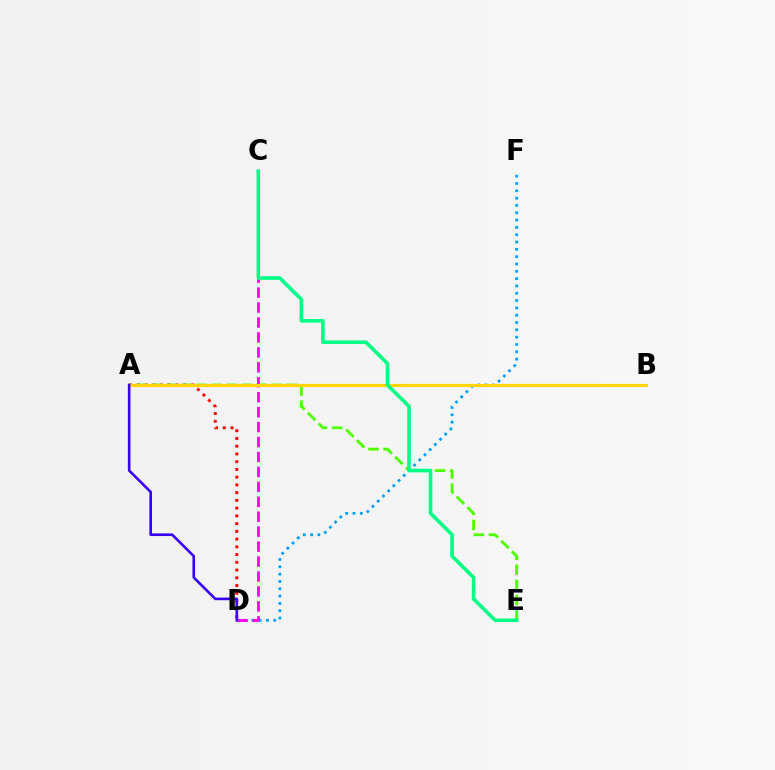{('A', 'D'): [{'color': '#ff0000', 'line_style': 'dotted', 'thickness': 2.1}, {'color': '#3700ff', 'line_style': 'solid', 'thickness': 1.89}], ('A', 'E'): [{'color': '#4fff00', 'line_style': 'dashed', 'thickness': 2.05}], ('D', 'F'): [{'color': '#009eff', 'line_style': 'dotted', 'thickness': 1.99}], ('C', 'D'): [{'color': '#ff00ed', 'line_style': 'dashed', 'thickness': 2.03}], ('A', 'B'): [{'color': '#ffd500', 'line_style': 'solid', 'thickness': 2.26}], ('C', 'E'): [{'color': '#00ff86', 'line_style': 'solid', 'thickness': 2.6}]}